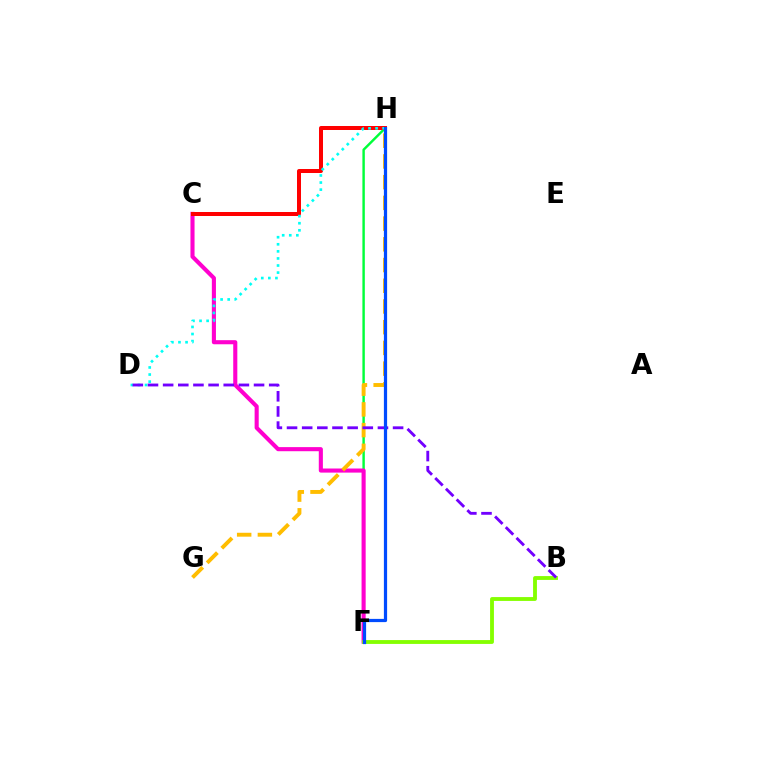{('F', 'H'): [{'color': '#00ff39', 'line_style': 'solid', 'thickness': 1.75}, {'color': '#004bff', 'line_style': 'solid', 'thickness': 2.32}], ('C', 'F'): [{'color': '#ff00cf', 'line_style': 'solid', 'thickness': 2.95}], ('B', 'F'): [{'color': '#84ff00', 'line_style': 'solid', 'thickness': 2.77}], ('C', 'H'): [{'color': '#ff0000', 'line_style': 'solid', 'thickness': 2.88}], ('G', 'H'): [{'color': '#ffbd00', 'line_style': 'dashed', 'thickness': 2.81}], ('D', 'H'): [{'color': '#00fff6', 'line_style': 'dotted', 'thickness': 1.92}], ('B', 'D'): [{'color': '#7200ff', 'line_style': 'dashed', 'thickness': 2.06}]}